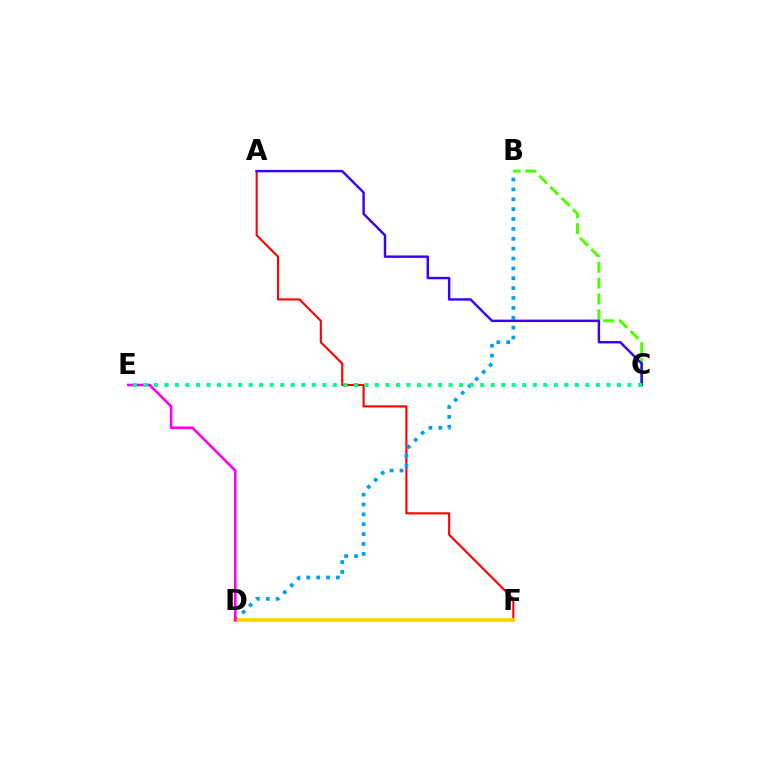{('A', 'F'): [{'color': '#ff0000', 'line_style': 'solid', 'thickness': 1.52}], ('B', 'D'): [{'color': '#009eff', 'line_style': 'dotted', 'thickness': 2.68}], ('B', 'C'): [{'color': '#4fff00', 'line_style': 'dashed', 'thickness': 2.15}], ('A', 'C'): [{'color': '#3700ff', 'line_style': 'solid', 'thickness': 1.76}], ('D', 'F'): [{'color': '#ffd500', 'line_style': 'solid', 'thickness': 2.68}], ('D', 'E'): [{'color': '#ff00ed', 'line_style': 'solid', 'thickness': 1.89}], ('C', 'E'): [{'color': '#00ff86', 'line_style': 'dotted', 'thickness': 2.86}]}